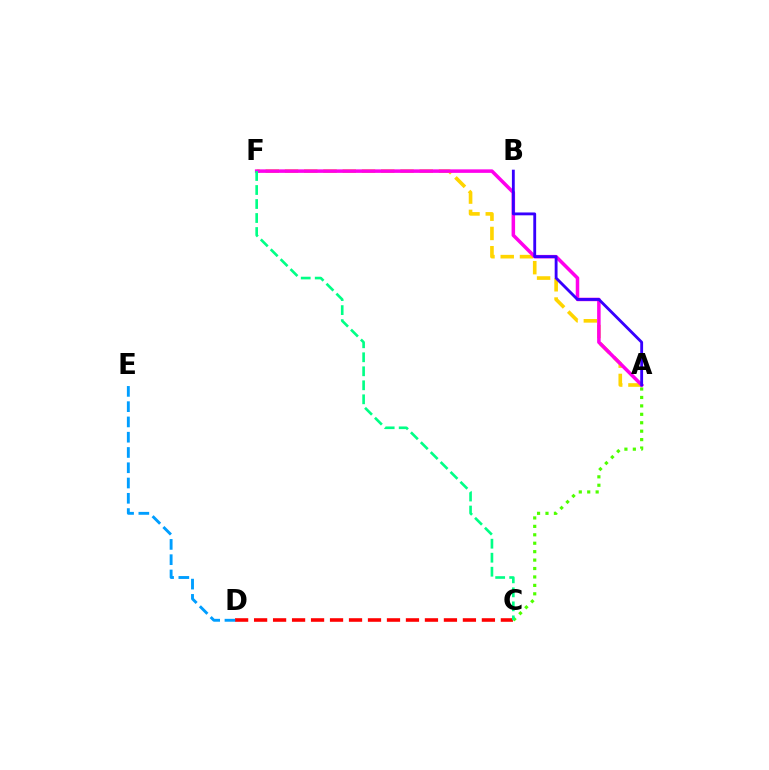{('A', 'F'): [{'color': '#ffd500', 'line_style': 'dashed', 'thickness': 2.61}, {'color': '#ff00ed', 'line_style': 'solid', 'thickness': 2.53}], ('A', 'C'): [{'color': '#4fff00', 'line_style': 'dotted', 'thickness': 2.29}], ('C', 'D'): [{'color': '#ff0000', 'line_style': 'dashed', 'thickness': 2.58}], ('A', 'B'): [{'color': '#3700ff', 'line_style': 'solid', 'thickness': 2.05}], ('D', 'E'): [{'color': '#009eff', 'line_style': 'dashed', 'thickness': 2.07}], ('C', 'F'): [{'color': '#00ff86', 'line_style': 'dashed', 'thickness': 1.9}]}